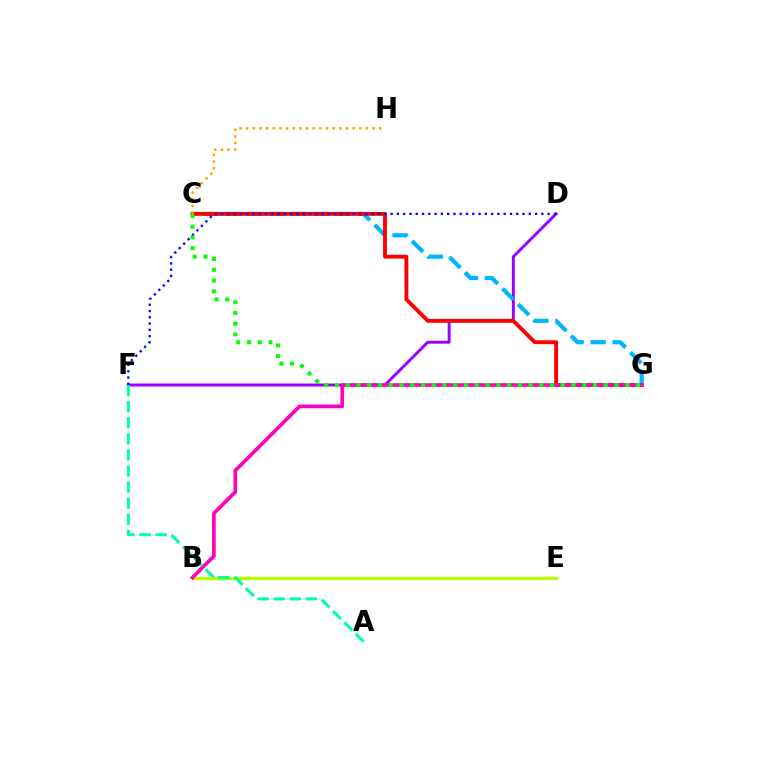{('D', 'F'): [{'color': '#9b00ff', 'line_style': 'solid', 'thickness': 2.13}, {'color': '#0010ff', 'line_style': 'dotted', 'thickness': 1.71}], ('C', 'G'): [{'color': '#00b5ff', 'line_style': 'dashed', 'thickness': 2.99}, {'color': '#ff0000', 'line_style': 'solid', 'thickness': 2.78}, {'color': '#08ff00', 'line_style': 'dotted', 'thickness': 2.92}], ('C', 'H'): [{'color': '#ffa500', 'line_style': 'dotted', 'thickness': 1.81}], ('B', 'E'): [{'color': '#b3ff00', 'line_style': 'solid', 'thickness': 2.37}], ('B', 'G'): [{'color': '#ff00bd', 'line_style': 'solid', 'thickness': 2.65}], ('A', 'F'): [{'color': '#00ff9d', 'line_style': 'dashed', 'thickness': 2.18}]}